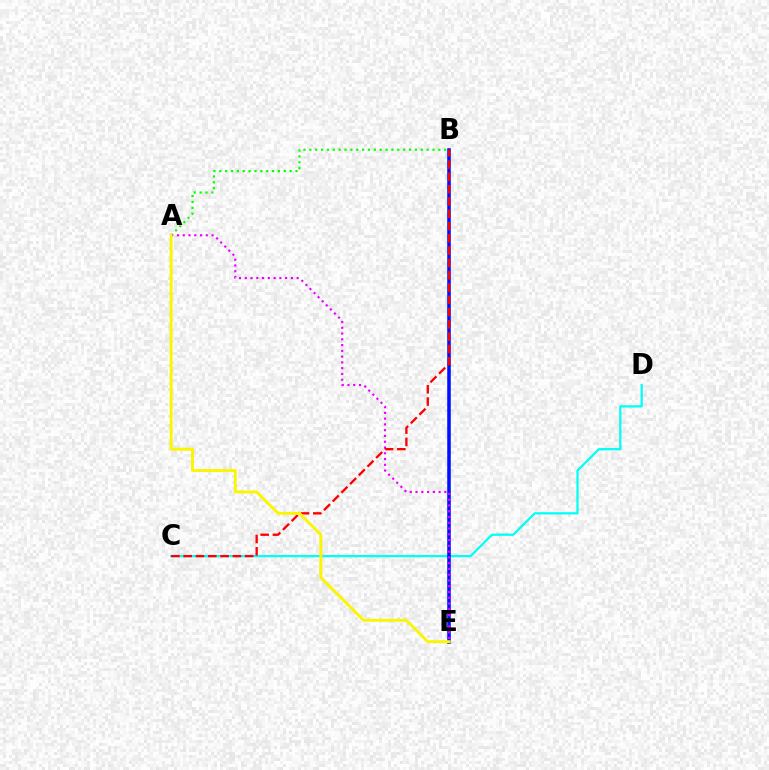{('C', 'D'): [{'color': '#00fff6', 'line_style': 'solid', 'thickness': 1.62}], ('A', 'B'): [{'color': '#08ff00', 'line_style': 'dotted', 'thickness': 1.59}], ('B', 'E'): [{'color': '#0010ff', 'line_style': 'solid', 'thickness': 2.55}], ('B', 'C'): [{'color': '#ff0000', 'line_style': 'dashed', 'thickness': 1.67}], ('A', 'E'): [{'color': '#ee00ff', 'line_style': 'dotted', 'thickness': 1.57}, {'color': '#fcf500', 'line_style': 'solid', 'thickness': 2.1}]}